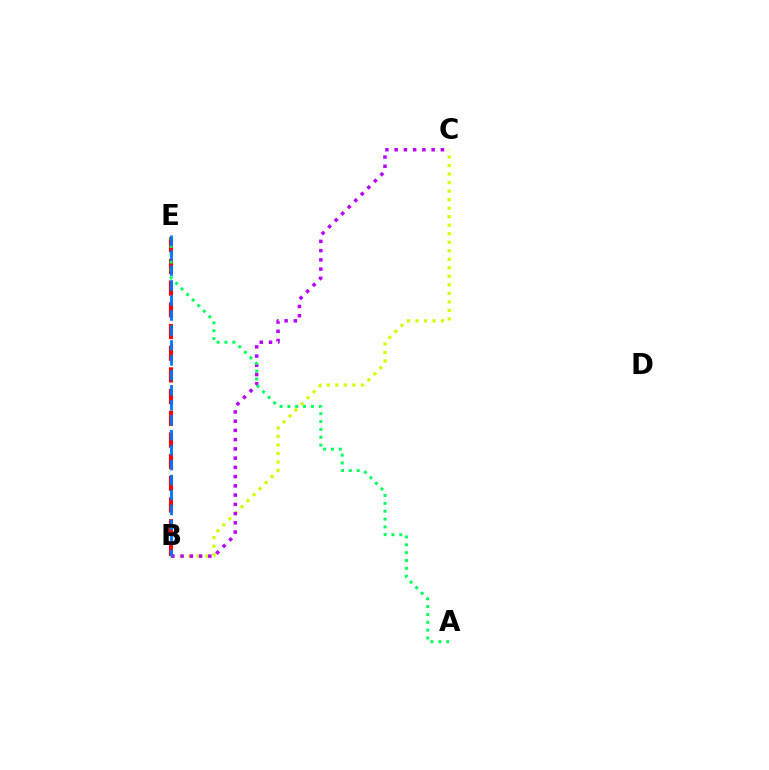{('B', 'C'): [{'color': '#d1ff00', 'line_style': 'dotted', 'thickness': 2.31}, {'color': '#b900ff', 'line_style': 'dotted', 'thickness': 2.51}], ('B', 'E'): [{'color': '#ff0000', 'line_style': 'dashed', 'thickness': 2.95}, {'color': '#0074ff', 'line_style': 'dashed', 'thickness': 2.03}], ('A', 'E'): [{'color': '#00ff5c', 'line_style': 'dotted', 'thickness': 2.13}]}